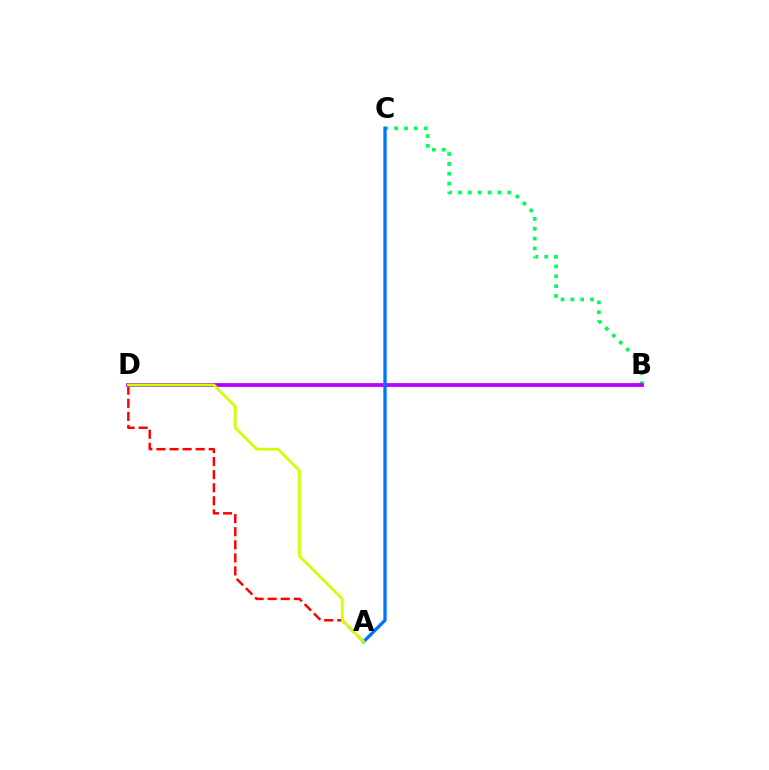{('B', 'C'): [{'color': '#00ff5c', 'line_style': 'dotted', 'thickness': 2.68}], ('A', 'D'): [{'color': '#ff0000', 'line_style': 'dashed', 'thickness': 1.78}, {'color': '#d1ff00', 'line_style': 'solid', 'thickness': 1.96}], ('B', 'D'): [{'color': '#b900ff', 'line_style': 'solid', 'thickness': 2.74}], ('A', 'C'): [{'color': '#0074ff', 'line_style': 'solid', 'thickness': 2.39}]}